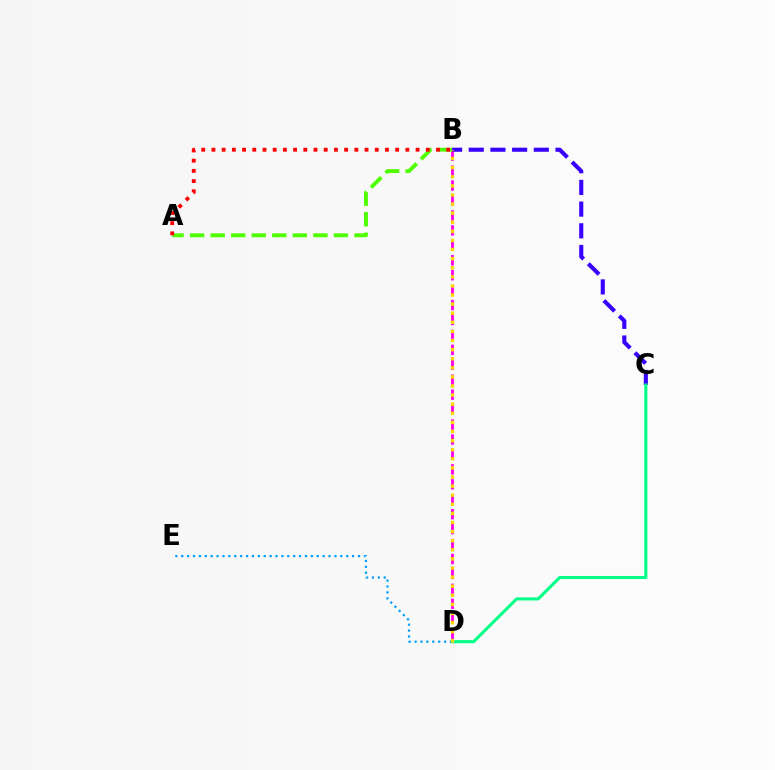{('B', 'D'): [{'color': '#ff00ed', 'line_style': 'dashed', 'thickness': 2.03}, {'color': '#ffd500', 'line_style': 'dotted', 'thickness': 2.47}], ('B', 'C'): [{'color': '#3700ff', 'line_style': 'dashed', 'thickness': 2.95}], ('C', 'D'): [{'color': '#00ff86', 'line_style': 'solid', 'thickness': 2.21}], ('D', 'E'): [{'color': '#009eff', 'line_style': 'dotted', 'thickness': 1.6}], ('A', 'B'): [{'color': '#4fff00', 'line_style': 'dashed', 'thickness': 2.79}, {'color': '#ff0000', 'line_style': 'dotted', 'thickness': 2.77}]}